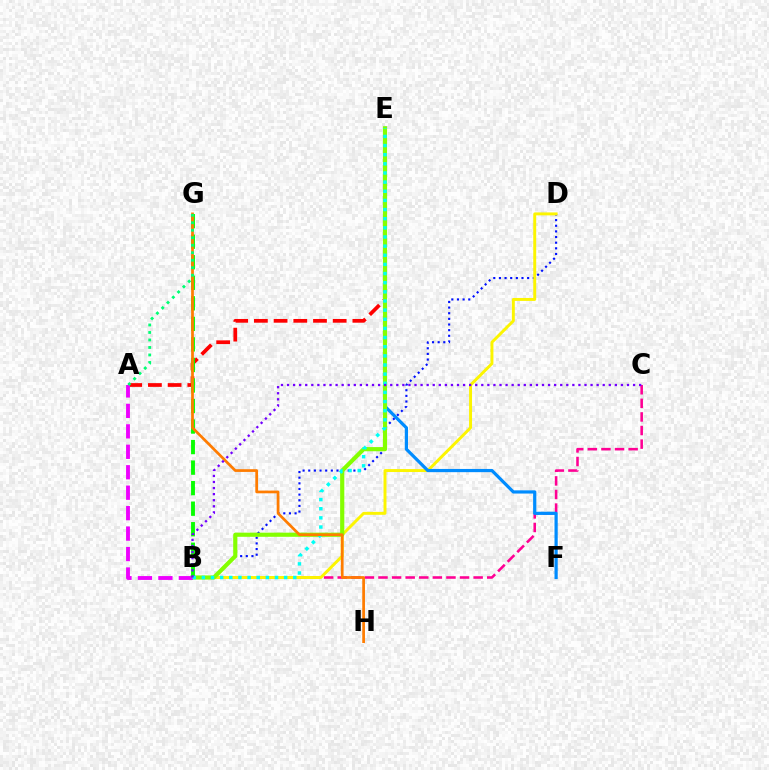{('B', 'C'): [{'color': '#ff0094', 'line_style': 'dashed', 'thickness': 1.85}, {'color': '#7200ff', 'line_style': 'dotted', 'thickness': 1.65}], ('B', 'D'): [{'color': '#0010ff', 'line_style': 'dotted', 'thickness': 1.53}, {'color': '#fcf500', 'line_style': 'solid', 'thickness': 2.12}], ('A', 'E'): [{'color': '#ff0000', 'line_style': 'dashed', 'thickness': 2.68}], ('E', 'F'): [{'color': '#008cff', 'line_style': 'solid', 'thickness': 2.31}], ('B', 'E'): [{'color': '#84ff00', 'line_style': 'solid', 'thickness': 2.99}, {'color': '#00fff6', 'line_style': 'dotted', 'thickness': 2.48}], ('A', 'B'): [{'color': '#ee00ff', 'line_style': 'dashed', 'thickness': 2.78}], ('B', 'G'): [{'color': '#08ff00', 'line_style': 'dashed', 'thickness': 2.79}], ('G', 'H'): [{'color': '#ff7c00', 'line_style': 'solid', 'thickness': 1.96}], ('A', 'G'): [{'color': '#00ff74', 'line_style': 'dotted', 'thickness': 2.04}]}